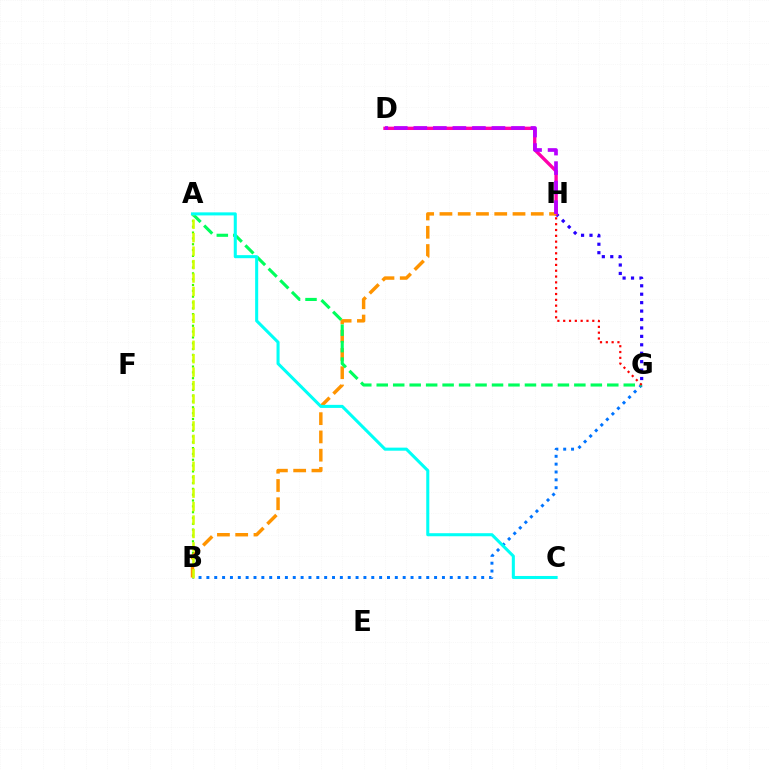{('G', 'H'): [{'color': '#2500ff', 'line_style': 'dotted', 'thickness': 2.29}, {'color': '#ff0000', 'line_style': 'dotted', 'thickness': 1.58}], ('A', 'B'): [{'color': '#3dff00', 'line_style': 'dotted', 'thickness': 1.58}, {'color': '#d1ff00', 'line_style': 'dashed', 'thickness': 1.83}], ('D', 'H'): [{'color': '#ff00ac', 'line_style': 'solid', 'thickness': 2.41}, {'color': '#b900ff', 'line_style': 'dashed', 'thickness': 2.65}], ('B', 'G'): [{'color': '#0074ff', 'line_style': 'dotted', 'thickness': 2.13}], ('B', 'H'): [{'color': '#ff9400', 'line_style': 'dashed', 'thickness': 2.48}], ('A', 'G'): [{'color': '#00ff5c', 'line_style': 'dashed', 'thickness': 2.24}], ('A', 'C'): [{'color': '#00fff6', 'line_style': 'solid', 'thickness': 2.2}]}